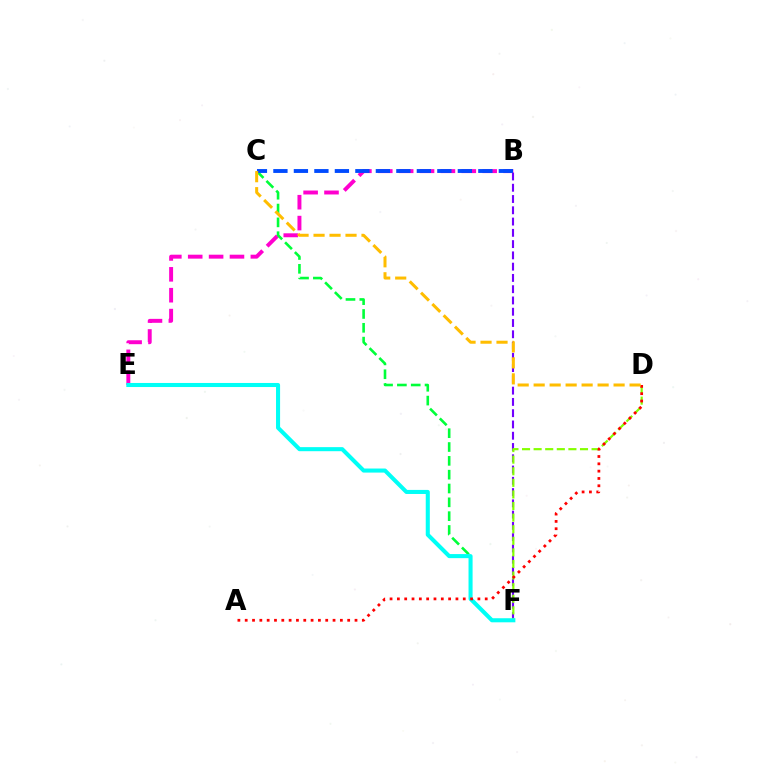{('B', 'F'): [{'color': '#7200ff', 'line_style': 'dashed', 'thickness': 1.53}], ('D', 'F'): [{'color': '#84ff00', 'line_style': 'dashed', 'thickness': 1.57}], ('B', 'E'): [{'color': '#ff00cf', 'line_style': 'dashed', 'thickness': 2.84}], ('C', 'F'): [{'color': '#00ff39', 'line_style': 'dashed', 'thickness': 1.88}], ('B', 'C'): [{'color': '#004bff', 'line_style': 'dashed', 'thickness': 2.78}], ('E', 'F'): [{'color': '#00fff6', 'line_style': 'solid', 'thickness': 2.93}], ('A', 'D'): [{'color': '#ff0000', 'line_style': 'dotted', 'thickness': 1.99}], ('C', 'D'): [{'color': '#ffbd00', 'line_style': 'dashed', 'thickness': 2.17}]}